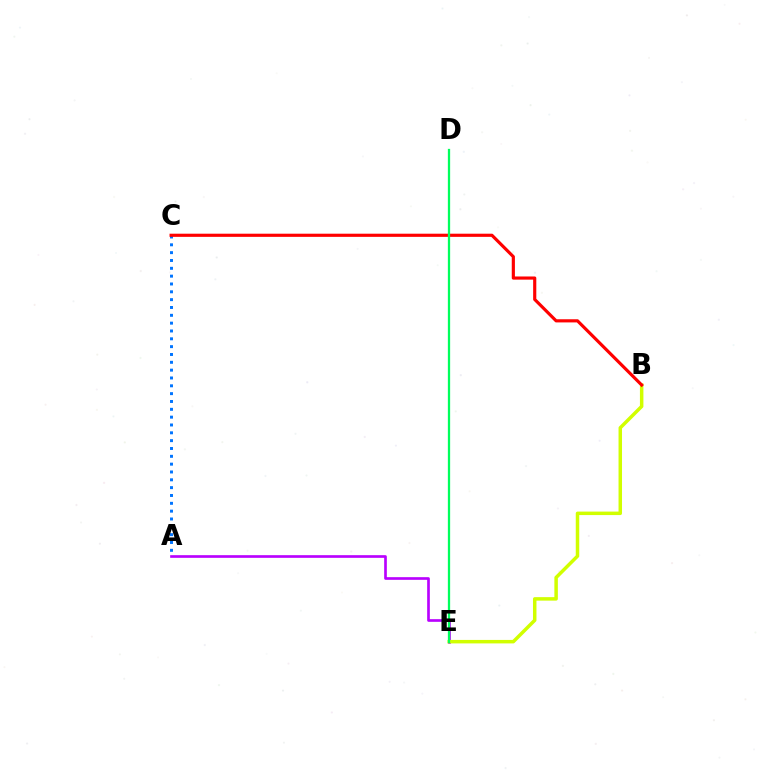{('A', 'C'): [{'color': '#0074ff', 'line_style': 'dotted', 'thickness': 2.13}], ('A', 'E'): [{'color': '#b900ff', 'line_style': 'solid', 'thickness': 1.92}], ('B', 'E'): [{'color': '#d1ff00', 'line_style': 'solid', 'thickness': 2.51}], ('B', 'C'): [{'color': '#ff0000', 'line_style': 'solid', 'thickness': 2.28}], ('D', 'E'): [{'color': '#00ff5c', 'line_style': 'solid', 'thickness': 1.64}]}